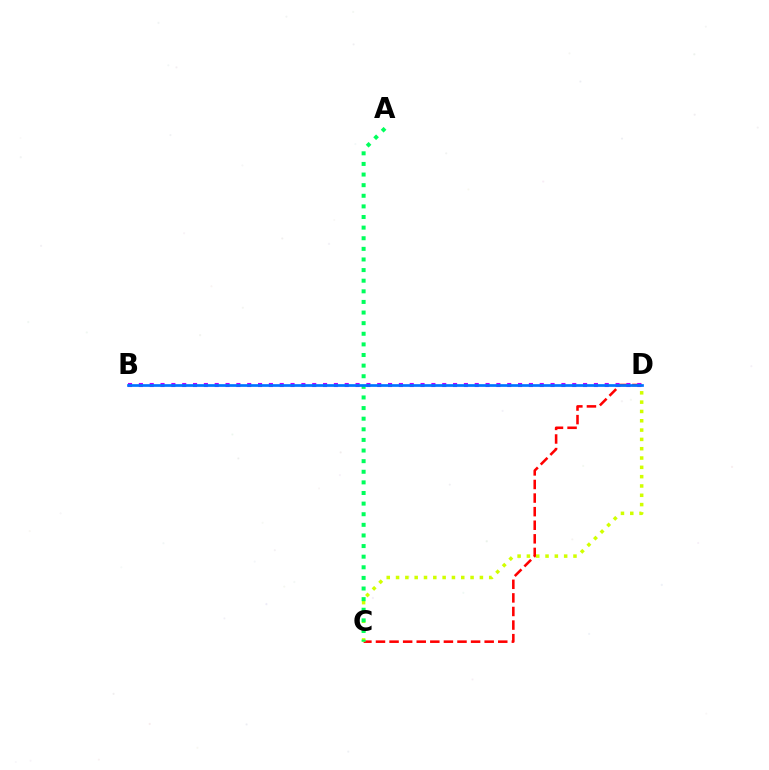{('C', 'D'): [{'color': '#ff0000', 'line_style': 'dashed', 'thickness': 1.85}, {'color': '#d1ff00', 'line_style': 'dotted', 'thickness': 2.53}], ('A', 'C'): [{'color': '#00ff5c', 'line_style': 'dotted', 'thickness': 2.88}], ('B', 'D'): [{'color': '#b900ff', 'line_style': 'dotted', 'thickness': 2.94}, {'color': '#0074ff', 'line_style': 'solid', 'thickness': 1.95}]}